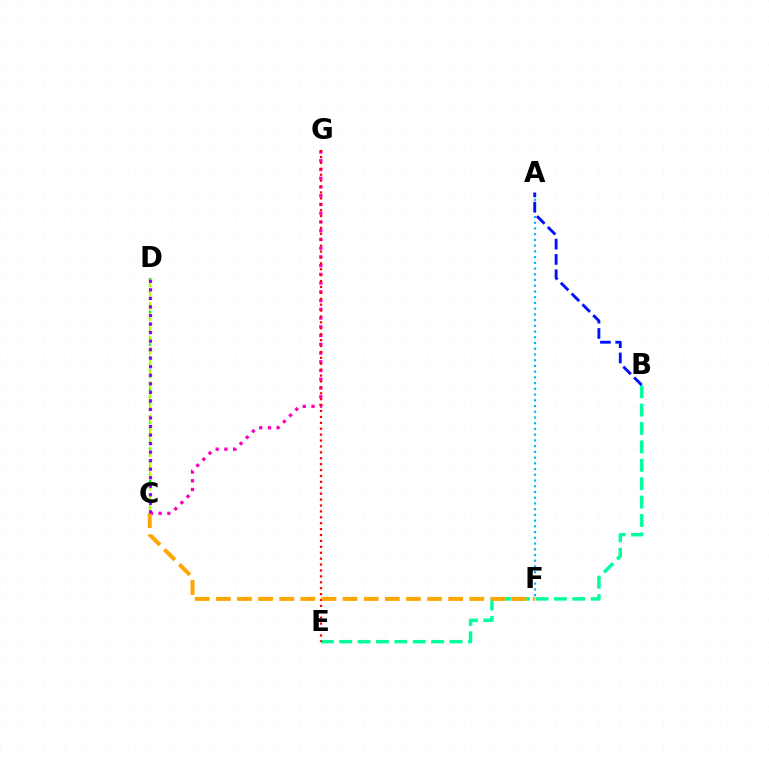{('C', 'D'): [{'color': '#08ff00', 'line_style': 'dotted', 'thickness': 1.77}, {'color': '#b3ff00', 'line_style': 'dashed', 'thickness': 1.53}, {'color': '#9b00ff', 'line_style': 'dotted', 'thickness': 2.32}], ('C', 'G'): [{'color': '#ff00bd', 'line_style': 'dotted', 'thickness': 2.37}], ('A', 'F'): [{'color': '#00b5ff', 'line_style': 'dotted', 'thickness': 1.56}], ('B', 'E'): [{'color': '#00ff9d', 'line_style': 'dashed', 'thickness': 2.5}], ('A', 'B'): [{'color': '#0010ff', 'line_style': 'dashed', 'thickness': 2.08}], ('E', 'G'): [{'color': '#ff0000', 'line_style': 'dotted', 'thickness': 1.6}], ('C', 'F'): [{'color': '#ffa500', 'line_style': 'dashed', 'thickness': 2.87}]}